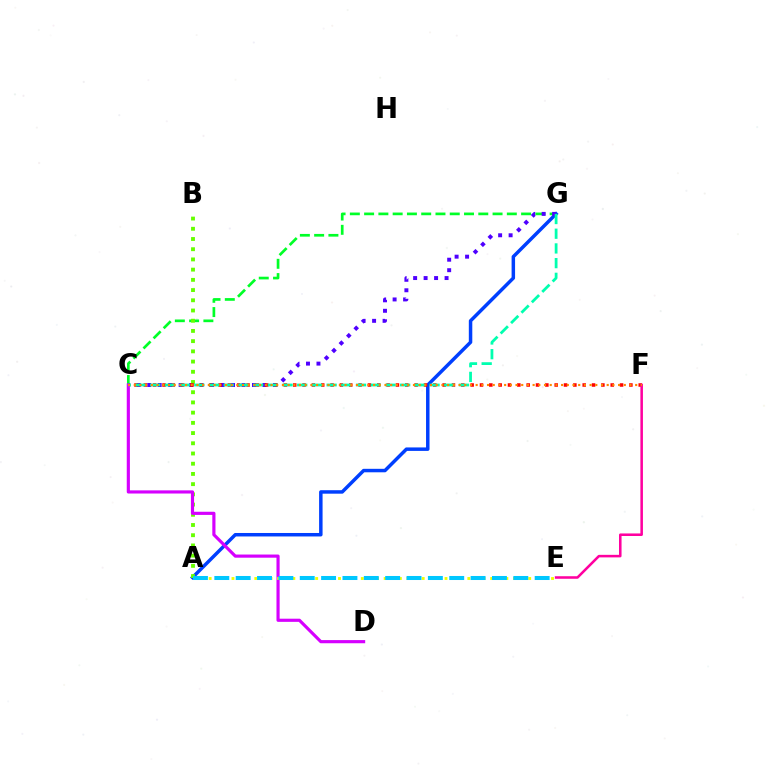{('A', 'G'): [{'color': '#003fff', 'line_style': 'solid', 'thickness': 2.5}], ('C', 'G'): [{'color': '#00ff27', 'line_style': 'dashed', 'thickness': 1.94}, {'color': '#4f00ff', 'line_style': 'dotted', 'thickness': 2.85}, {'color': '#00ffaf', 'line_style': 'dashed', 'thickness': 2.0}], ('A', 'B'): [{'color': '#66ff00', 'line_style': 'dotted', 'thickness': 2.78}], ('C', 'F'): [{'color': '#ff0000', 'line_style': 'dotted', 'thickness': 2.54}, {'color': '#ff8800', 'line_style': 'dotted', 'thickness': 1.55}], ('C', 'D'): [{'color': '#d600ff', 'line_style': 'solid', 'thickness': 2.27}], ('A', 'E'): [{'color': '#eeff00', 'line_style': 'dotted', 'thickness': 2.07}, {'color': '#00c7ff', 'line_style': 'dashed', 'thickness': 2.9}], ('E', 'F'): [{'color': '#ff00a0', 'line_style': 'solid', 'thickness': 1.83}]}